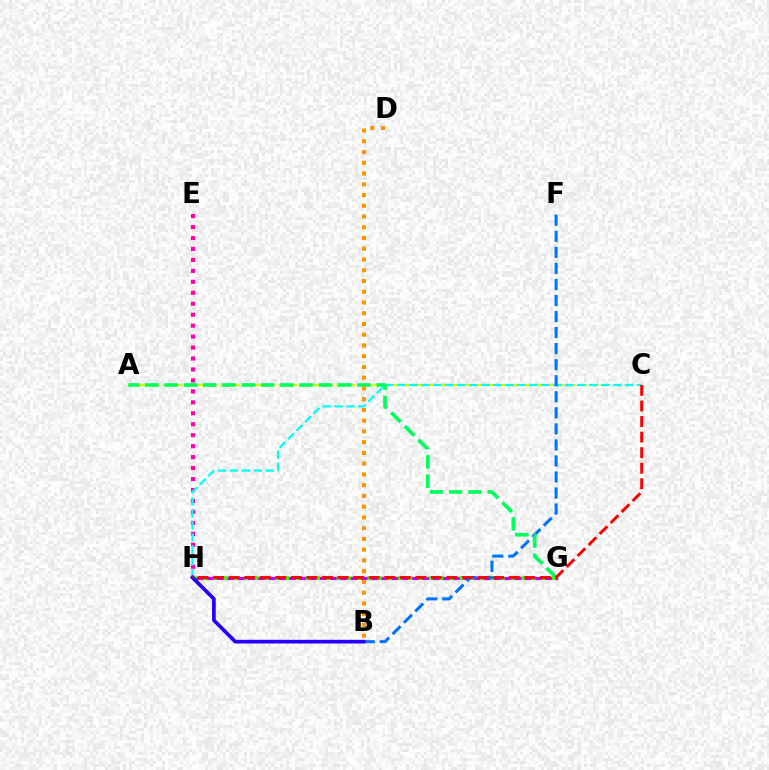{('E', 'H'): [{'color': '#ff00ac', 'line_style': 'dotted', 'thickness': 2.98}], ('G', 'H'): [{'color': '#b900ff', 'line_style': 'solid', 'thickness': 2.3}, {'color': '#3dff00', 'line_style': 'dotted', 'thickness': 2.79}], ('A', 'C'): [{'color': '#d1ff00', 'line_style': 'dashed', 'thickness': 1.57}], ('C', 'H'): [{'color': '#00fff6', 'line_style': 'dashed', 'thickness': 1.63}, {'color': '#ff0000', 'line_style': 'dashed', 'thickness': 2.11}], ('B', 'F'): [{'color': '#0074ff', 'line_style': 'dashed', 'thickness': 2.18}], ('A', 'G'): [{'color': '#00ff5c', 'line_style': 'dashed', 'thickness': 2.62}], ('B', 'H'): [{'color': '#2500ff', 'line_style': 'solid', 'thickness': 2.65}], ('B', 'D'): [{'color': '#ff9400', 'line_style': 'dotted', 'thickness': 2.92}]}